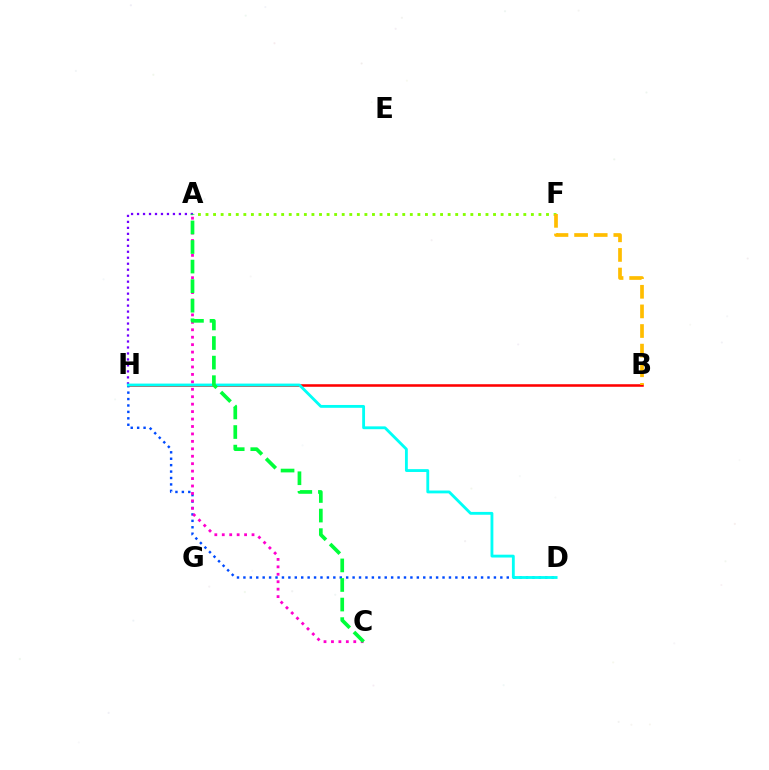{('A', 'H'): [{'color': '#7200ff', 'line_style': 'dotted', 'thickness': 1.62}], ('B', 'H'): [{'color': '#ff0000', 'line_style': 'solid', 'thickness': 1.84}], ('A', 'F'): [{'color': '#84ff00', 'line_style': 'dotted', 'thickness': 2.06}], ('D', 'H'): [{'color': '#004bff', 'line_style': 'dotted', 'thickness': 1.75}, {'color': '#00fff6', 'line_style': 'solid', 'thickness': 2.04}], ('A', 'C'): [{'color': '#ff00cf', 'line_style': 'dotted', 'thickness': 2.02}, {'color': '#00ff39', 'line_style': 'dashed', 'thickness': 2.66}], ('B', 'F'): [{'color': '#ffbd00', 'line_style': 'dashed', 'thickness': 2.66}]}